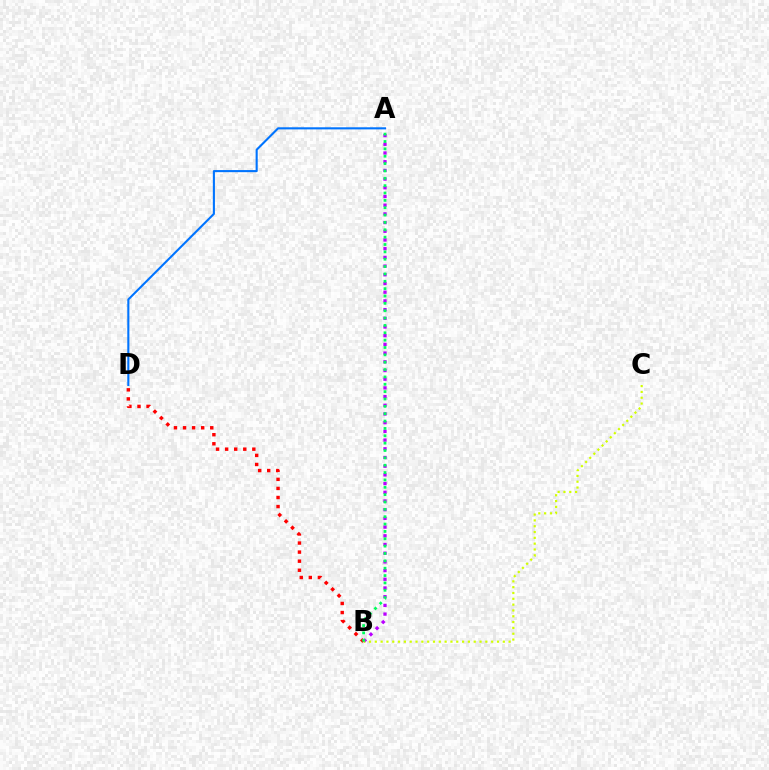{('B', 'D'): [{'color': '#ff0000', 'line_style': 'dotted', 'thickness': 2.46}], ('A', 'B'): [{'color': '#b900ff', 'line_style': 'dotted', 'thickness': 2.36}, {'color': '#00ff5c', 'line_style': 'dotted', 'thickness': 2.0}], ('B', 'C'): [{'color': '#d1ff00', 'line_style': 'dotted', 'thickness': 1.58}], ('A', 'D'): [{'color': '#0074ff', 'line_style': 'solid', 'thickness': 1.51}]}